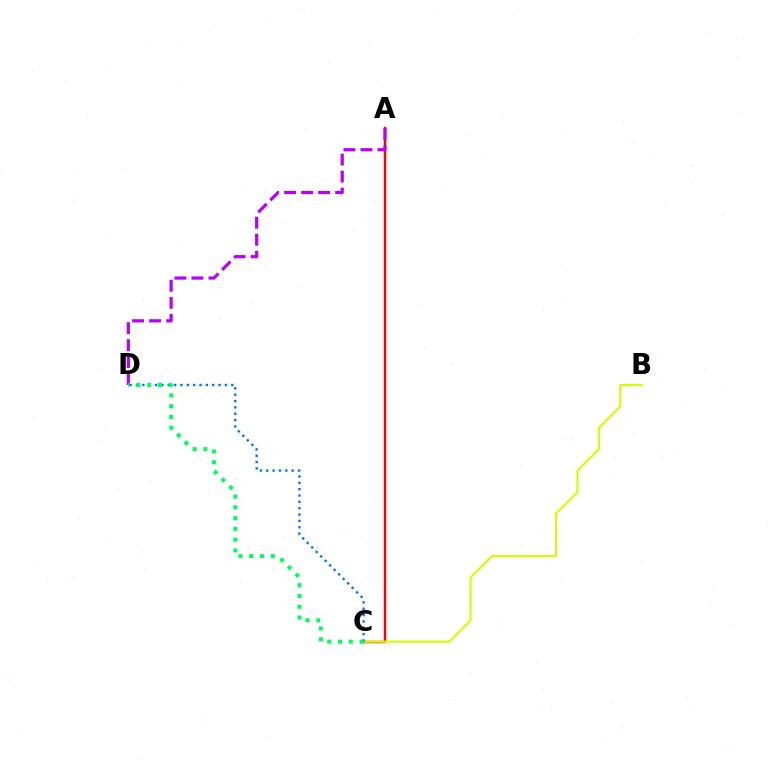{('A', 'C'): [{'color': '#ff0000', 'line_style': 'solid', 'thickness': 1.78}], ('B', 'C'): [{'color': '#d1ff00', 'line_style': 'solid', 'thickness': 1.56}], ('C', 'D'): [{'color': '#0074ff', 'line_style': 'dotted', 'thickness': 1.73}, {'color': '#00ff5c', 'line_style': 'dotted', 'thickness': 2.93}], ('A', 'D'): [{'color': '#b900ff', 'line_style': 'dashed', 'thickness': 2.31}]}